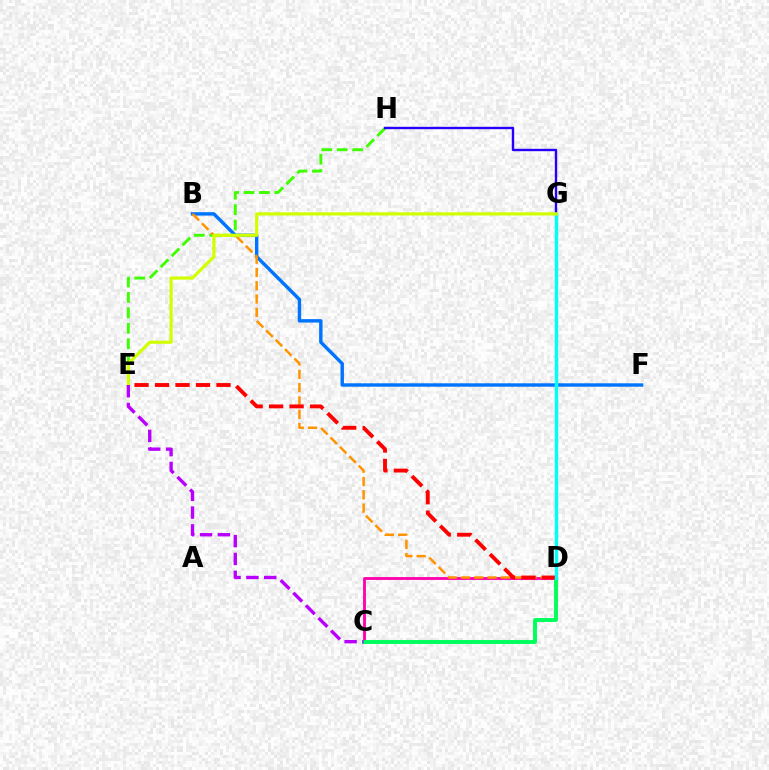{('E', 'H'): [{'color': '#3dff00', 'line_style': 'dashed', 'thickness': 2.1}], ('B', 'F'): [{'color': '#0074ff', 'line_style': 'solid', 'thickness': 2.46}], ('C', 'D'): [{'color': '#ff00ac', 'line_style': 'solid', 'thickness': 2.04}, {'color': '#00ff5c', 'line_style': 'solid', 'thickness': 2.81}], ('B', 'D'): [{'color': '#ff9400', 'line_style': 'dashed', 'thickness': 1.81}], ('D', 'E'): [{'color': '#ff0000', 'line_style': 'dashed', 'thickness': 2.78}], ('G', 'H'): [{'color': '#2500ff', 'line_style': 'solid', 'thickness': 1.72}], ('D', 'G'): [{'color': '#00fff6', 'line_style': 'solid', 'thickness': 2.44}], ('E', 'G'): [{'color': '#d1ff00', 'line_style': 'solid', 'thickness': 2.29}], ('C', 'E'): [{'color': '#b900ff', 'line_style': 'dashed', 'thickness': 2.42}]}